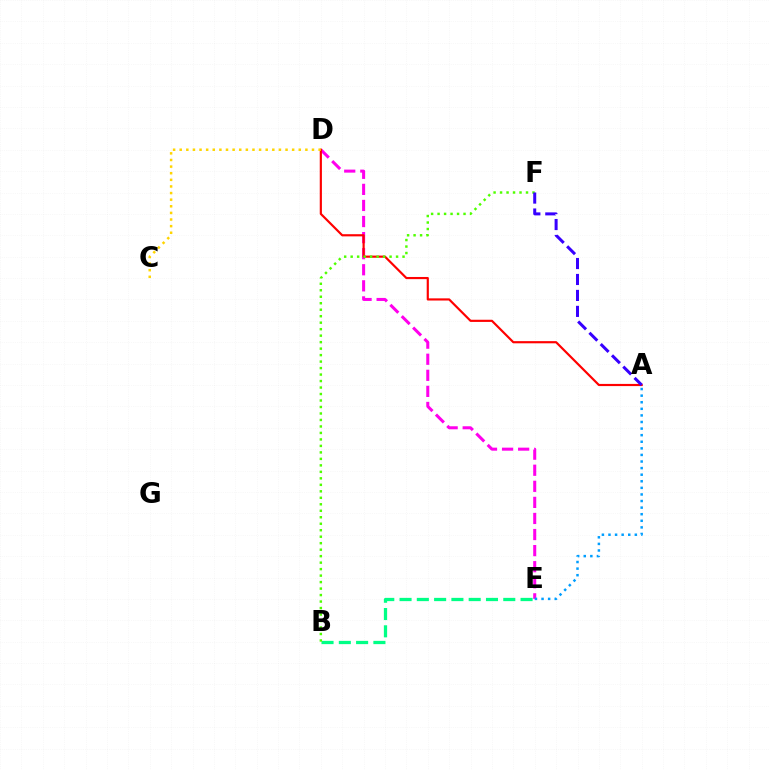{('B', 'E'): [{'color': '#00ff86', 'line_style': 'dashed', 'thickness': 2.35}], ('D', 'E'): [{'color': '#ff00ed', 'line_style': 'dashed', 'thickness': 2.18}], ('A', 'D'): [{'color': '#ff0000', 'line_style': 'solid', 'thickness': 1.56}], ('C', 'D'): [{'color': '#ffd500', 'line_style': 'dotted', 'thickness': 1.8}], ('B', 'F'): [{'color': '#4fff00', 'line_style': 'dotted', 'thickness': 1.76}], ('A', 'E'): [{'color': '#009eff', 'line_style': 'dotted', 'thickness': 1.79}], ('A', 'F'): [{'color': '#3700ff', 'line_style': 'dashed', 'thickness': 2.17}]}